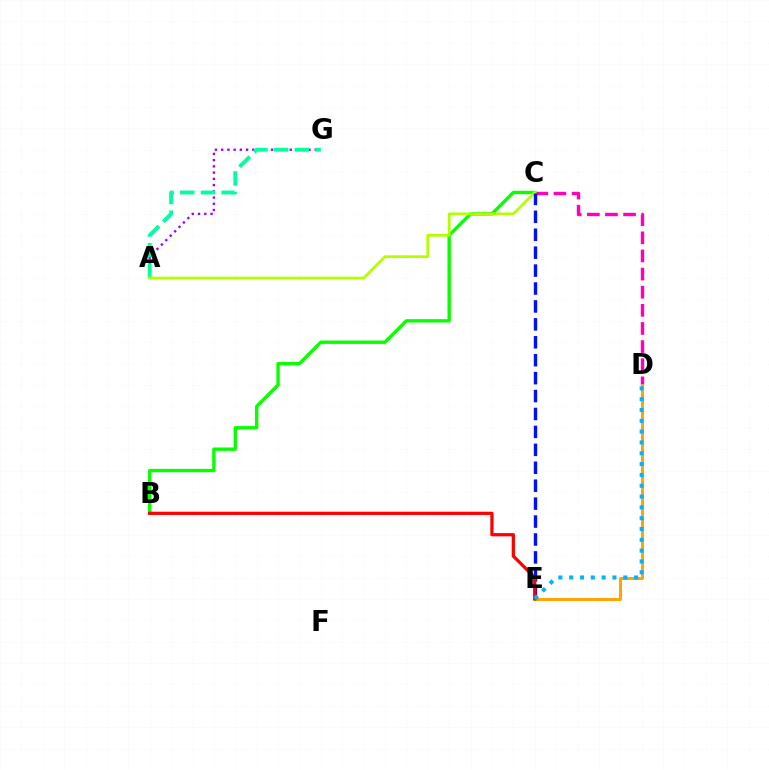{('A', 'G'): [{'color': '#9b00ff', 'line_style': 'dotted', 'thickness': 1.69}, {'color': '#00ff9d', 'line_style': 'dashed', 'thickness': 2.81}], ('C', 'D'): [{'color': '#ff00bd', 'line_style': 'dashed', 'thickness': 2.46}], ('D', 'E'): [{'color': '#ffa500', 'line_style': 'solid', 'thickness': 2.15}, {'color': '#00b5ff', 'line_style': 'dotted', 'thickness': 2.94}], ('B', 'C'): [{'color': '#08ff00', 'line_style': 'solid', 'thickness': 2.43}], ('A', 'C'): [{'color': '#b3ff00', 'line_style': 'solid', 'thickness': 1.99}], ('C', 'E'): [{'color': '#0010ff', 'line_style': 'dashed', 'thickness': 2.44}], ('B', 'E'): [{'color': '#ff0000', 'line_style': 'solid', 'thickness': 2.35}]}